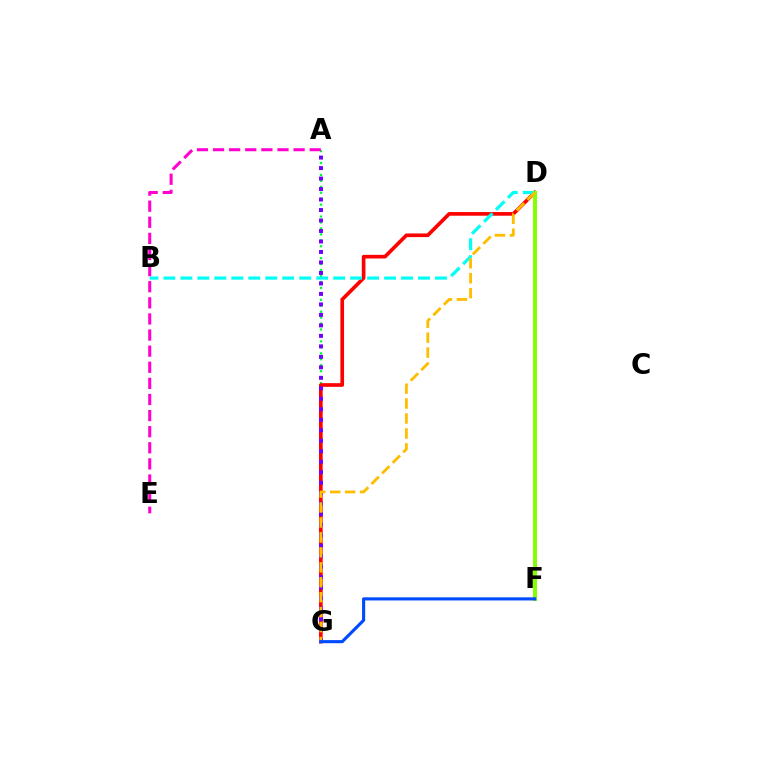{('A', 'G'): [{'color': '#00ff39', 'line_style': 'dotted', 'thickness': 1.62}, {'color': '#7200ff', 'line_style': 'dotted', 'thickness': 2.85}], ('D', 'G'): [{'color': '#ff0000', 'line_style': 'solid', 'thickness': 2.63}, {'color': '#ffbd00', 'line_style': 'dashed', 'thickness': 2.03}], ('B', 'D'): [{'color': '#00fff6', 'line_style': 'dashed', 'thickness': 2.31}], ('D', 'F'): [{'color': '#84ff00', 'line_style': 'solid', 'thickness': 2.85}], ('A', 'E'): [{'color': '#ff00cf', 'line_style': 'dashed', 'thickness': 2.19}], ('F', 'G'): [{'color': '#004bff', 'line_style': 'solid', 'thickness': 2.25}]}